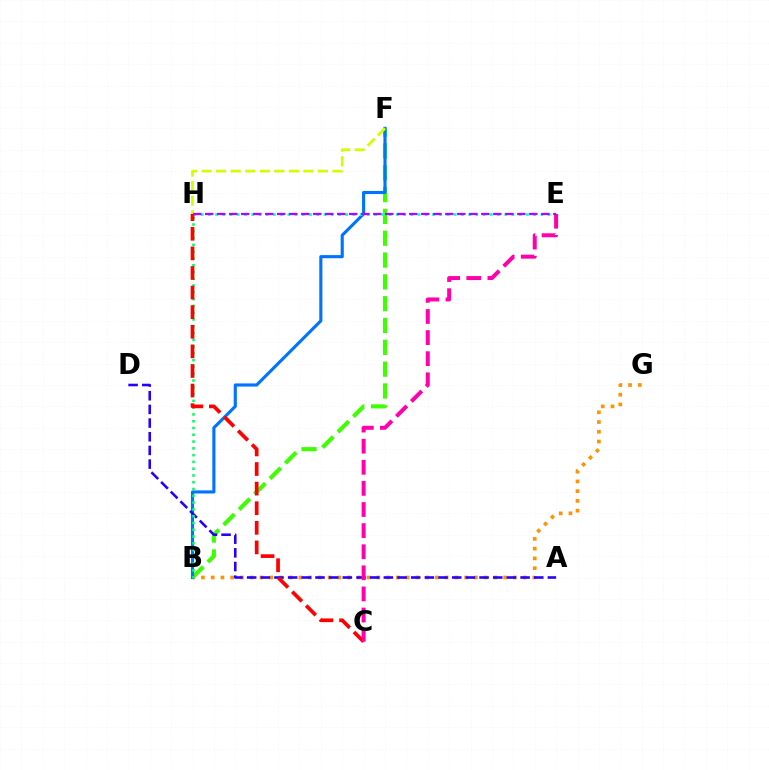{('B', 'F'): [{'color': '#3dff00', 'line_style': 'dashed', 'thickness': 2.96}, {'color': '#0074ff', 'line_style': 'solid', 'thickness': 2.25}], ('B', 'G'): [{'color': '#ff9400', 'line_style': 'dotted', 'thickness': 2.65}], ('E', 'H'): [{'color': '#00fff6', 'line_style': 'dotted', 'thickness': 1.96}, {'color': '#b900ff', 'line_style': 'dashed', 'thickness': 1.63}], ('A', 'D'): [{'color': '#2500ff', 'line_style': 'dashed', 'thickness': 1.86}], ('B', 'H'): [{'color': '#00ff5c', 'line_style': 'dotted', 'thickness': 1.84}], ('C', 'H'): [{'color': '#ff0000', 'line_style': 'dashed', 'thickness': 2.66}], ('F', 'H'): [{'color': '#d1ff00', 'line_style': 'dashed', 'thickness': 1.98}], ('C', 'E'): [{'color': '#ff00ac', 'line_style': 'dashed', 'thickness': 2.87}]}